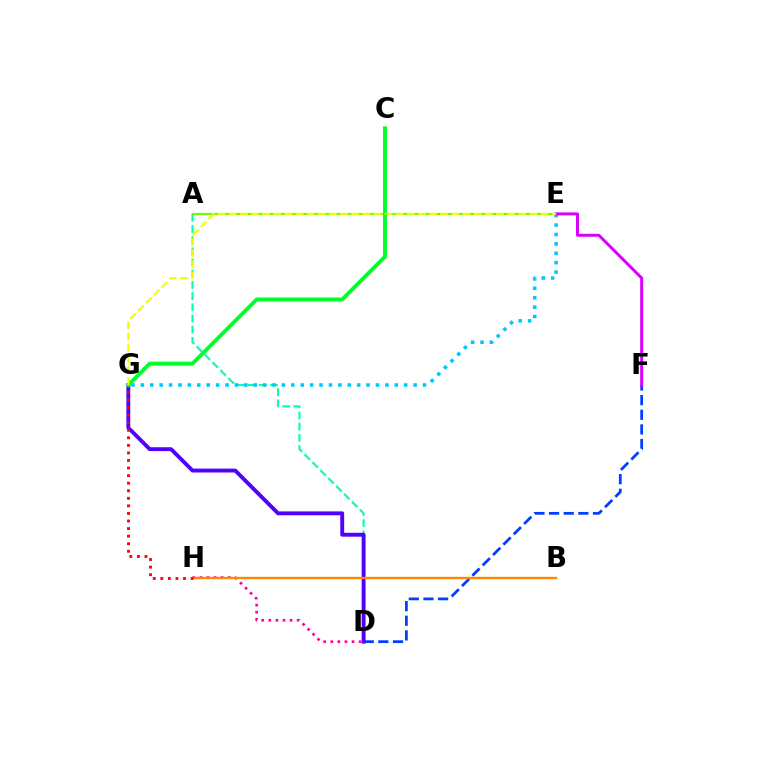{('D', 'H'): [{'color': '#ff00a0', 'line_style': 'dotted', 'thickness': 1.92}], ('D', 'F'): [{'color': '#003fff', 'line_style': 'dashed', 'thickness': 1.99}], ('A', 'D'): [{'color': '#00ffaf', 'line_style': 'dashed', 'thickness': 1.52}], ('A', 'E'): [{'color': '#66ff00', 'line_style': 'solid', 'thickness': 1.5}], ('D', 'G'): [{'color': '#4f00ff', 'line_style': 'solid', 'thickness': 2.8}], ('E', 'G'): [{'color': '#00c7ff', 'line_style': 'dotted', 'thickness': 2.56}, {'color': '#eeff00', 'line_style': 'dashed', 'thickness': 1.51}], ('B', 'H'): [{'color': '#ff8800', 'line_style': 'solid', 'thickness': 1.7}], ('G', 'H'): [{'color': '#ff0000', 'line_style': 'dotted', 'thickness': 2.06}], ('E', 'F'): [{'color': '#d600ff', 'line_style': 'solid', 'thickness': 2.13}], ('C', 'G'): [{'color': '#00ff27', 'line_style': 'solid', 'thickness': 2.81}]}